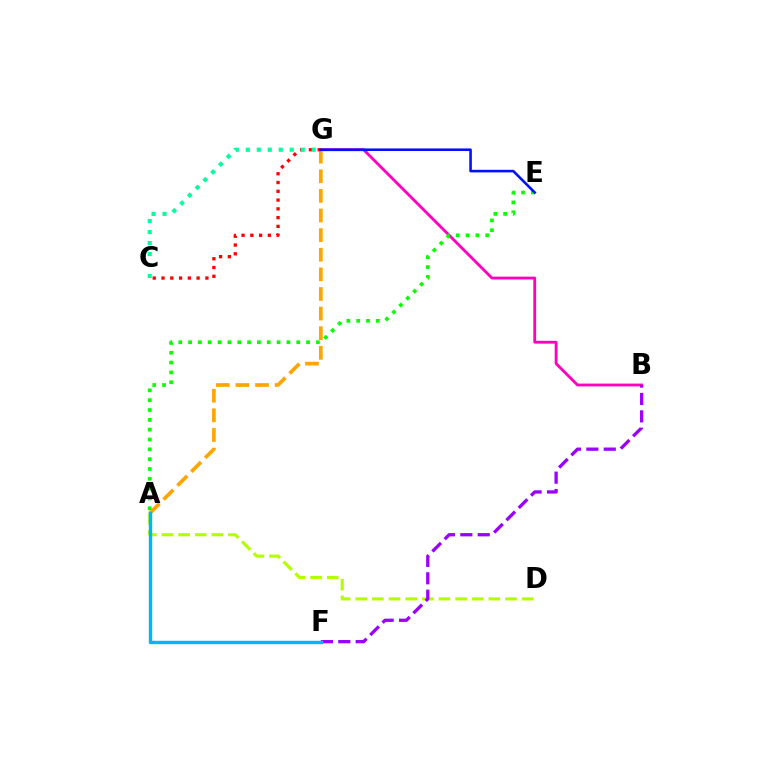{('A', 'D'): [{'color': '#b3ff00', 'line_style': 'dashed', 'thickness': 2.26}], ('B', 'G'): [{'color': '#ff00bd', 'line_style': 'solid', 'thickness': 2.04}], ('A', 'G'): [{'color': '#ffa500', 'line_style': 'dashed', 'thickness': 2.67}], ('C', 'G'): [{'color': '#ff0000', 'line_style': 'dotted', 'thickness': 2.38}, {'color': '#00ff9d', 'line_style': 'dotted', 'thickness': 2.98}], ('B', 'F'): [{'color': '#9b00ff', 'line_style': 'dashed', 'thickness': 2.36}], ('A', 'E'): [{'color': '#08ff00', 'line_style': 'dotted', 'thickness': 2.67}], ('E', 'G'): [{'color': '#0010ff', 'line_style': 'solid', 'thickness': 1.86}], ('A', 'F'): [{'color': '#00b5ff', 'line_style': 'solid', 'thickness': 2.46}]}